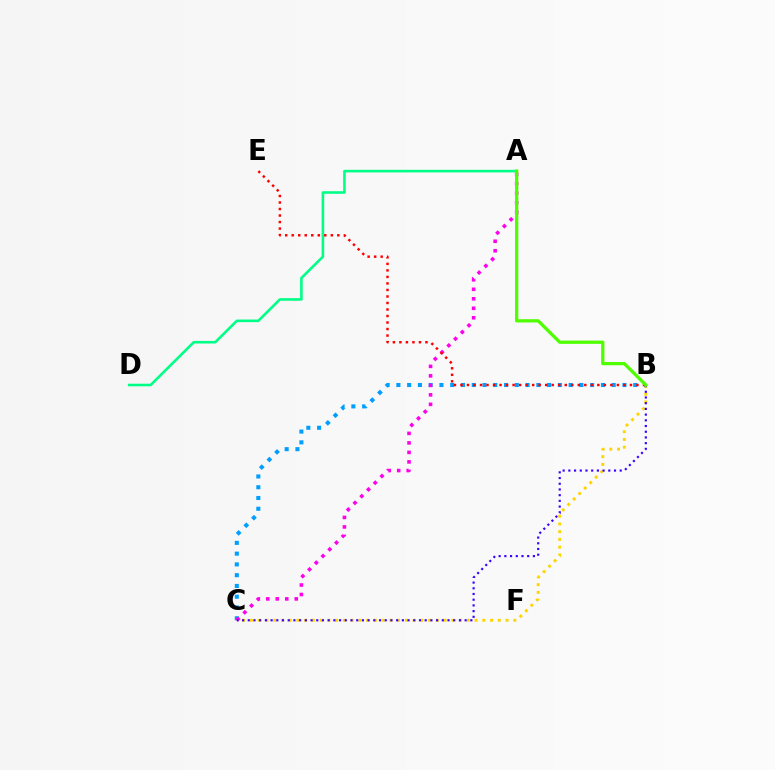{('B', 'C'): [{'color': '#009eff', 'line_style': 'dotted', 'thickness': 2.93}, {'color': '#ffd500', 'line_style': 'dotted', 'thickness': 2.1}, {'color': '#3700ff', 'line_style': 'dotted', 'thickness': 1.55}], ('A', 'C'): [{'color': '#ff00ed', 'line_style': 'dotted', 'thickness': 2.58}], ('A', 'D'): [{'color': '#00ff86', 'line_style': 'solid', 'thickness': 1.87}], ('B', 'E'): [{'color': '#ff0000', 'line_style': 'dotted', 'thickness': 1.77}], ('A', 'B'): [{'color': '#4fff00', 'line_style': 'solid', 'thickness': 2.35}]}